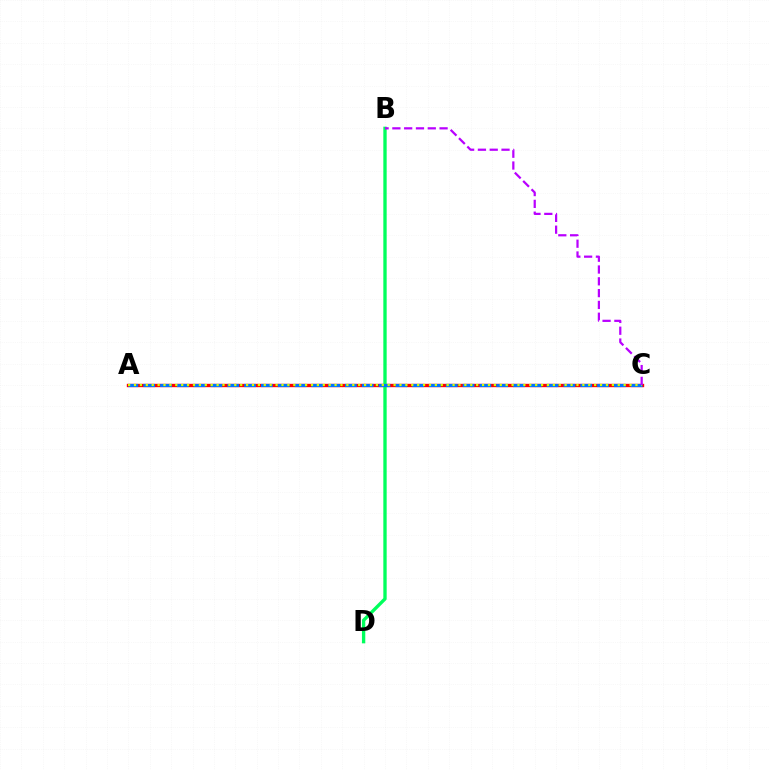{('A', 'C'): [{'color': '#ff0000', 'line_style': 'solid', 'thickness': 2.42}, {'color': '#0074ff', 'line_style': 'dashed', 'thickness': 2.28}, {'color': '#d1ff00', 'line_style': 'dotted', 'thickness': 1.6}], ('B', 'D'): [{'color': '#00ff5c', 'line_style': 'solid', 'thickness': 2.4}], ('B', 'C'): [{'color': '#b900ff', 'line_style': 'dashed', 'thickness': 1.6}]}